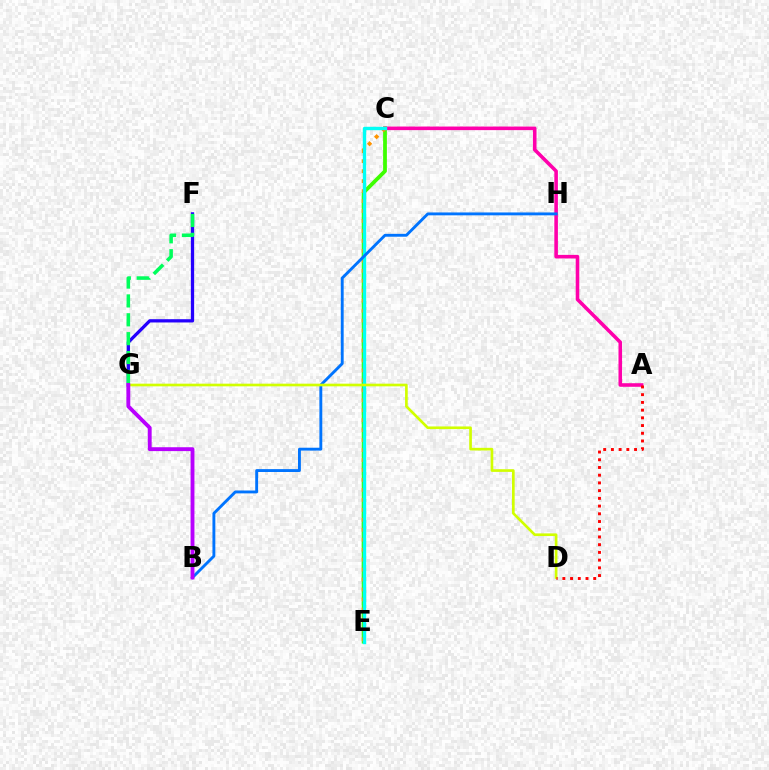{('F', 'G'): [{'color': '#2500ff', 'line_style': 'solid', 'thickness': 2.36}, {'color': '#00ff5c', 'line_style': 'dashed', 'thickness': 2.56}], ('C', 'E'): [{'color': '#3dff00', 'line_style': 'solid', 'thickness': 2.71}, {'color': '#ff9400', 'line_style': 'dotted', 'thickness': 2.71}, {'color': '#00fff6', 'line_style': 'solid', 'thickness': 2.43}], ('A', 'C'): [{'color': '#ff00ac', 'line_style': 'solid', 'thickness': 2.57}], ('B', 'H'): [{'color': '#0074ff', 'line_style': 'solid', 'thickness': 2.07}], ('D', 'G'): [{'color': '#d1ff00', 'line_style': 'solid', 'thickness': 1.92}], ('B', 'G'): [{'color': '#b900ff', 'line_style': 'solid', 'thickness': 2.79}], ('A', 'D'): [{'color': '#ff0000', 'line_style': 'dotted', 'thickness': 2.1}]}